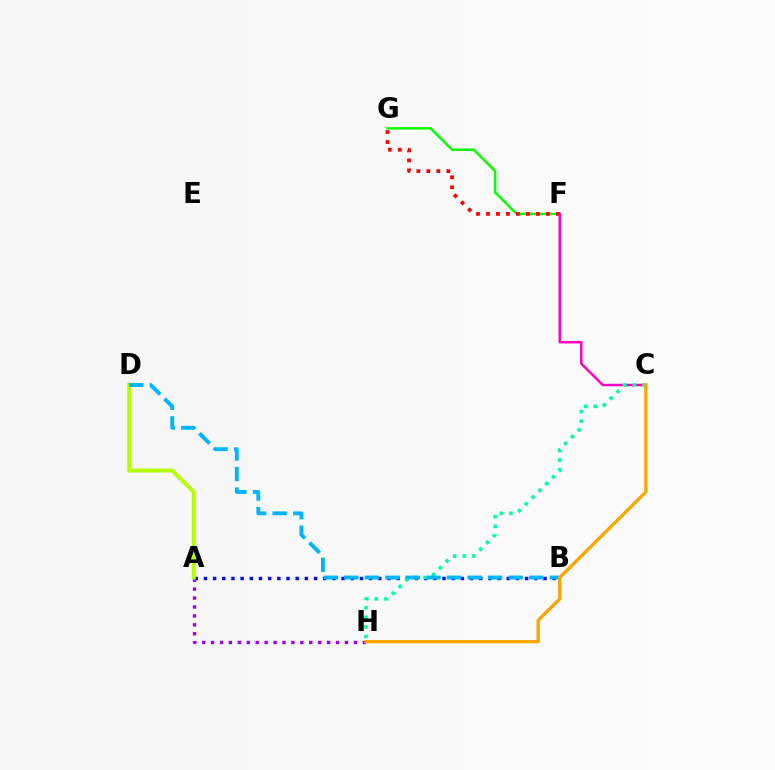{('F', 'G'): [{'color': '#08ff00', 'line_style': 'solid', 'thickness': 1.77}, {'color': '#ff0000', 'line_style': 'dotted', 'thickness': 2.71}], ('C', 'F'): [{'color': '#ff00bd', 'line_style': 'solid', 'thickness': 1.78}], ('A', 'B'): [{'color': '#0010ff', 'line_style': 'dotted', 'thickness': 2.49}], ('A', 'H'): [{'color': '#9b00ff', 'line_style': 'dotted', 'thickness': 2.43}], ('A', 'D'): [{'color': '#b3ff00', 'line_style': 'solid', 'thickness': 2.82}], ('C', 'H'): [{'color': '#00ff9d', 'line_style': 'dotted', 'thickness': 2.61}, {'color': '#ffa500', 'line_style': 'solid', 'thickness': 2.4}], ('B', 'D'): [{'color': '#00b5ff', 'line_style': 'dashed', 'thickness': 2.79}]}